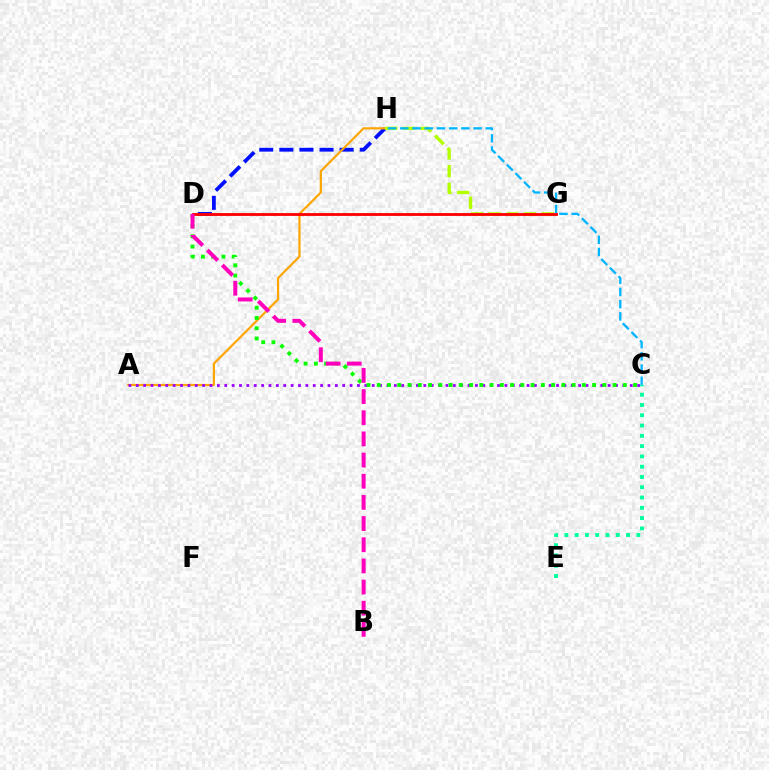{('D', 'H'): [{'color': '#0010ff', 'line_style': 'dashed', 'thickness': 2.73}], ('A', 'H'): [{'color': '#ffa500', 'line_style': 'solid', 'thickness': 1.58}], ('G', 'H'): [{'color': '#b3ff00', 'line_style': 'dashed', 'thickness': 2.4}], ('A', 'C'): [{'color': '#9b00ff', 'line_style': 'dotted', 'thickness': 2.0}], ('C', 'D'): [{'color': '#08ff00', 'line_style': 'dotted', 'thickness': 2.79}], ('C', 'E'): [{'color': '#00ff9d', 'line_style': 'dotted', 'thickness': 2.79}], ('C', 'H'): [{'color': '#00b5ff', 'line_style': 'dashed', 'thickness': 1.66}], ('D', 'G'): [{'color': '#ff0000', 'line_style': 'solid', 'thickness': 2.04}], ('B', 'D'): [{'color': '#ff00bd', 'line_style': 'dashed', 'thickness': 2.88}]}